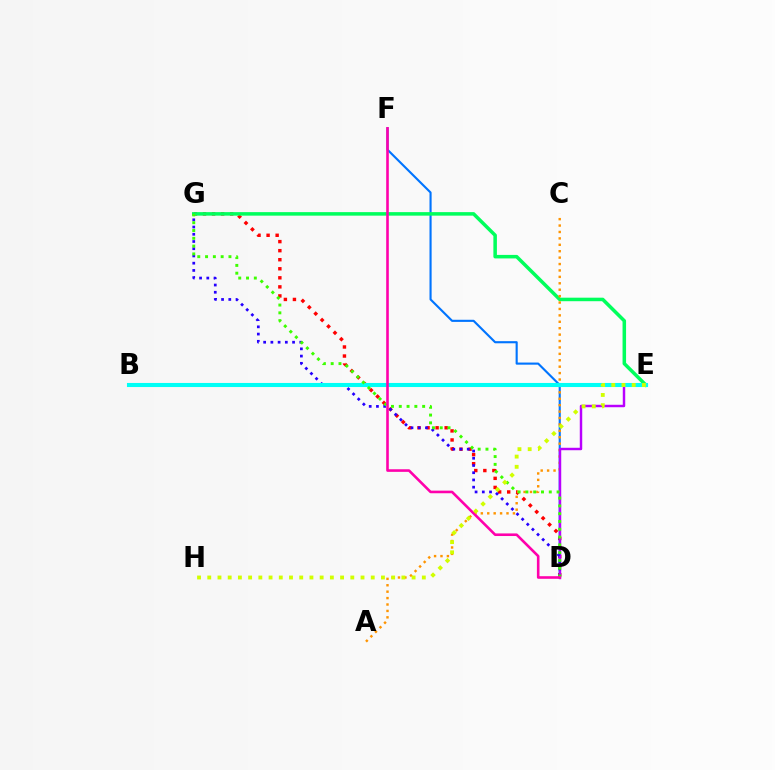{('D', 'G'): [{'color': '#ff0000', 'line_style': 'dotted', 'thickness': 2.46}, {'color': '#2500ff', 'line_style': 'dotted', 'thickness': 1.96}, {'color': '#3dff00', 'line_style': 'dotted', 'thickness': 2.12}], ('D', 'F'): [{'color': '#0074ff', 'line_style': 'solid', 'thickness': 1.53}, {'color': '#ff00ac', 'line_style': 'solid', 'thickness': 1.87}], ('E', 'G'): [{'color': '#00ff5c', 'line_style': 'solid', 'thickness': 2.53}], ('A', 'C'): [{'color': '#ff9400', 'line_style': 'dotted', 'thickness': 1.74}], ('D', 'E'): [{'color': '#b900ff', 'line_style': 'solid', 'thickness': 1.76}], ('B', 'E'): [{'color': '#00fff6', 'line_style': 'solid', 'thickness': 2.94}], ('E', 'H'): [{'color': '#d1ff00', 'line_style': 'dotted', 'thickness': 2.78}]}